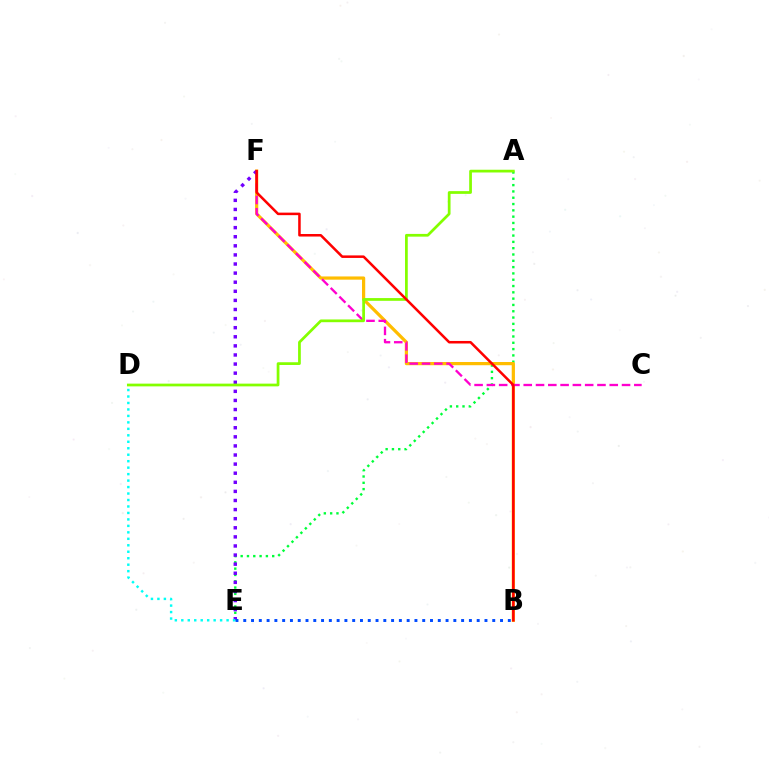{('A', 'E'): [{'color': '#00ff39', 'line_style': 'dotted', 'thickness': 1.71}], ('B', 'F'): [{'color': '#ffbd00', 'line_style': 'solid', 'thickness': 2.31}, {'color': '#ff0000', 'line_style': 'solid', 'thickness': 1.82}], ('C', 'F'): [{'color': '#ff00cf', 'line_style': 'dashed', 'thickness': 1.67}], ('E', 'F'): [{'color': '#7200ff', 'line_style': 'dotted', 'thickness': 2.47}], ('A', 'D'): [{'color': '#84ff00', 'line_style': 'solid', 'thickness': 1.97}], ('B', 'E'): [{'color': '#004bff', 'line_style': 'dotted', 'thickness': 2.11}], ('D', 'E'): [{'color': '#00fff6', 'line_style': 'dotted', 'thickness': 1.76}]}